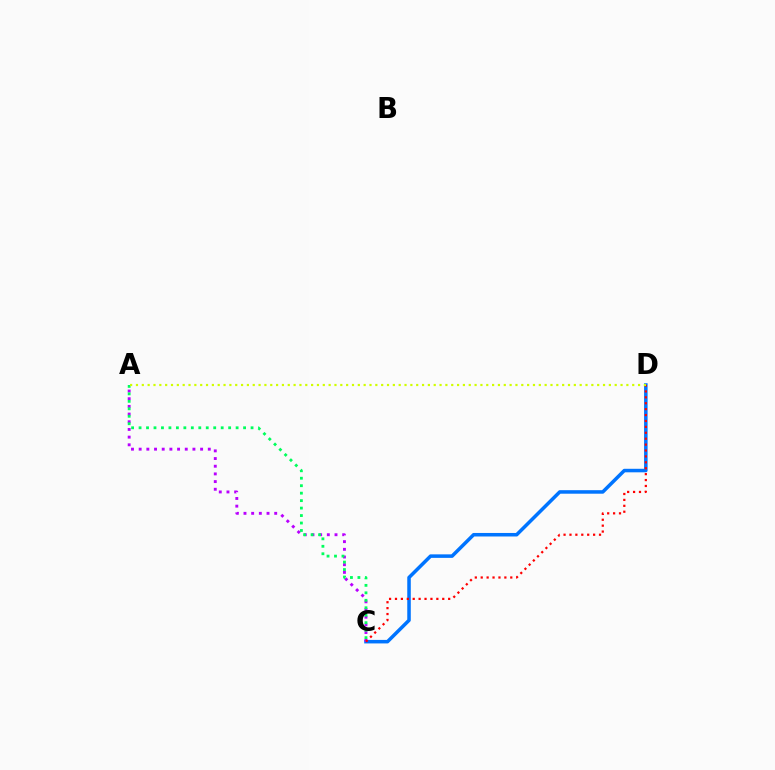{('C', 'D'): [{'color': '#0074ff', 'line_style': 'solid', 'thickness': 2.54}, {'color': '#ff0000', 'line_style': 'dotted', 'thickness': 1.61}], ('A', 'C'): [{'color': '#b900ff', 'line_style': 'dotted', 'thickness': 2.09}, {'color': '#00ff5c', 'line_style': 'dotted', 'thickness': 2.03}], ('A', 'D'): [{'color': '#d1ff00', 'line_style': 'dotted', 'thickness': 1.59}]}